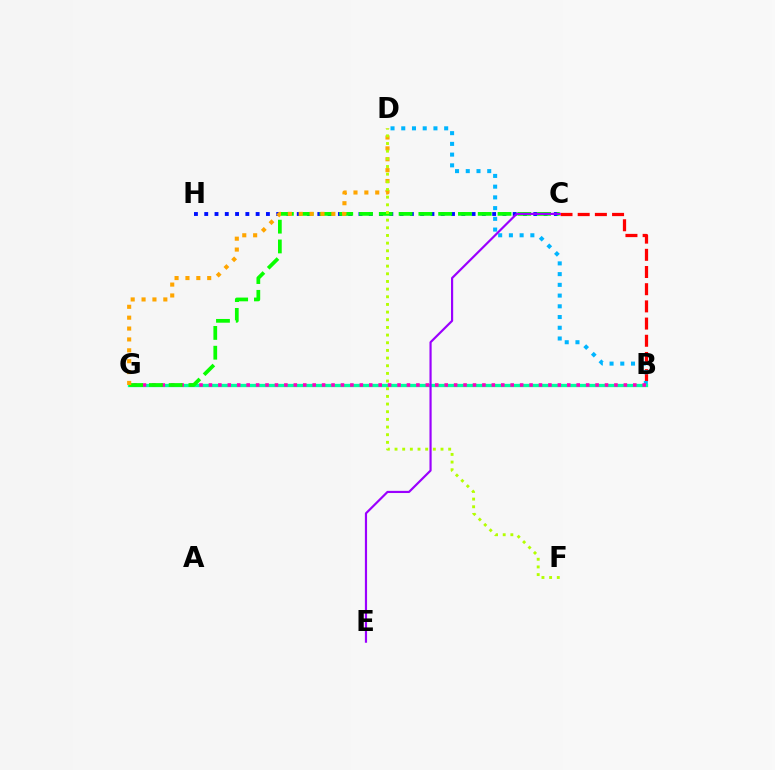{('B', 'C'): [{'color': '#ff0000', 'line_style': 'dashed', 'thickness': 2.34}], ('B', 'D'): [{'color': '#00b5ff', 'line_style': 'dotted', 'thickness': 2.92}], ('B', 'G'): [{'color': '#00ff9d', 'line_style': 'solid', 'thickness': 2.38}, {'color': '#ff00bd', 'line_style': 'dotted', 'thickness': 2.56}], ('C', 'H'): [{'color': '#0010ff', 'line_style': 'dotted', 'thickness': 2.79}], ('C', 'G'): [{'color': '#08ff00', 'line_style': 'dashed', 'thickness': 2.69}], ('C', 'E'): [{'color': '#9b00ff', 'line_style': 'solid', 'thickness': 1.57}], ('D', 'G'): [{'color': '#ffa500', 'line_style': 'dotted', 'thickness': 2.96}], ('D', 'F'): [{'color': '#b3ff00', 'line_style': 'dotted', 'thickness': 2.08}]}